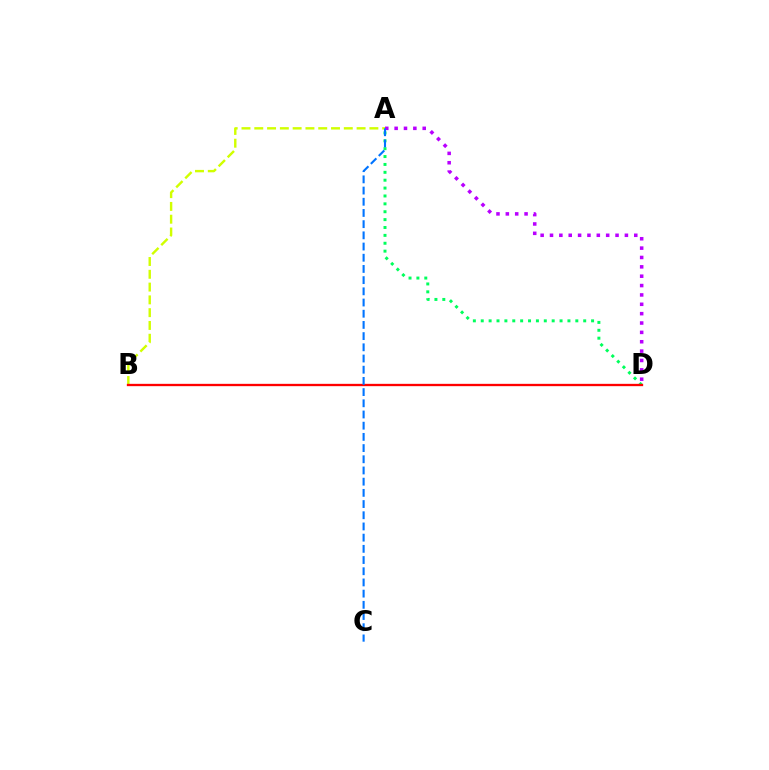{('A', 'D'): [{'color': '#b900ff', 'line_style': 'dotted', 'thickness': 2.54}, {'color': '#00ff5c', 'line_style': 'dotted', 'thickness': 2.14}], ('A', 'B'): [{'color': '#d1ff00', 'line_style': 'dashed', 'thickness': 1.74}], ('B', 'D'): [{'color': '#ff0000', 'line_style': 'solid', 'thickness': 1.67}], ('A', 'C'): [{'color': '#0074ff', 'line_style': 'dashed', 'thickness': 1.52}]}